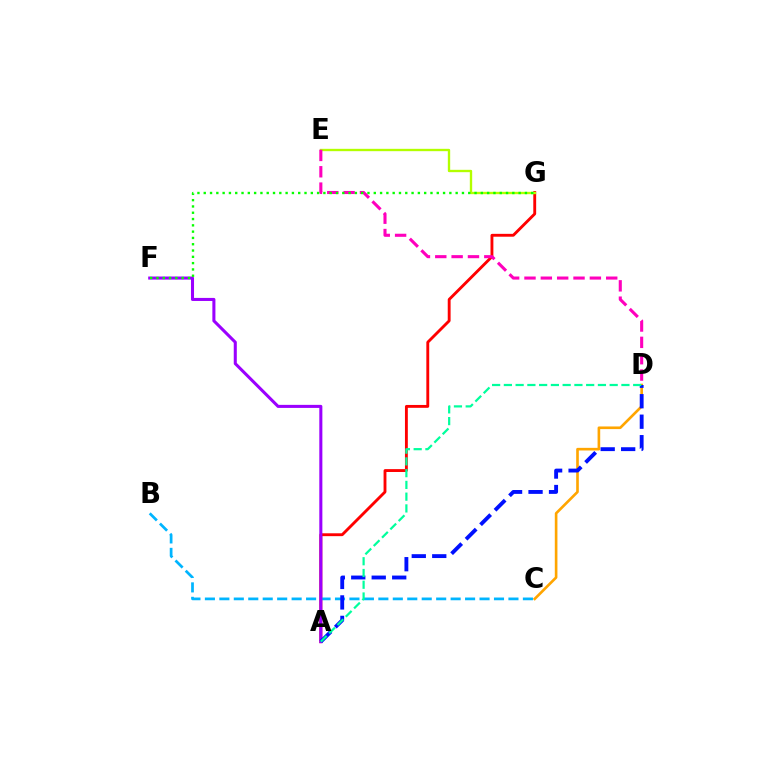{('C', 'D'): [{'color': '#ffa500', 'line_style': 'solid', 'thickness': 1.9}], ('A', 'G'): [{'color': '#ff0000', 'line_style': 'solid', 'thickness': 2.06}], ('E', 'G'): [{'color': '#b3ff00', 'line_style': 'solid', 'thickness': 1.69}], ('B', 'C'): [{'color': '#00b5ff', 'line_style': 'dashed', 'thickness': 1.96}], ('D', 'E'): [{'color': '#ff00bd', 'line_style': 'dashed', 'thickness': 2.22}], ('A', 'F'): [{'color': '#9b00ff', 'line_style': 'solid', 'thickness': 2.2}], ('F', 'G'): [{'color': '#08ff00', 'line_style': 'dotted', 'thickness': 1.71}], ('A', 'D'): [{'color': '#0010ff', 'line_style': 'dashed', 'thickness': 2.78}, {'color': '#00ff9d', 'line_style': 'dashed', 'thickness': 1.6}]}